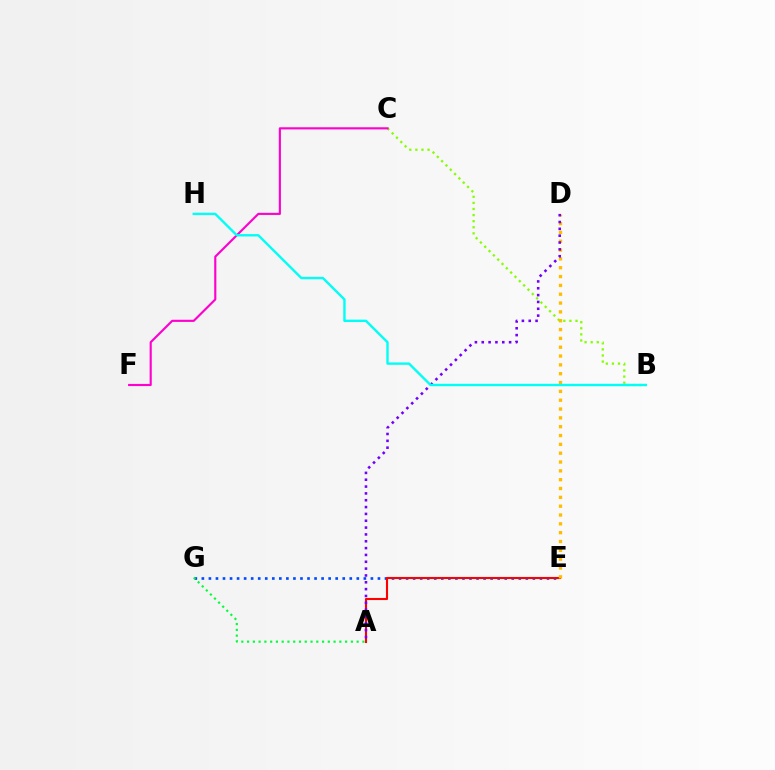{('B', 'C'): [{'color': '#84ff00', 'line_style': 'dotted', 'thickness': 1.65}], ('E', 'G'): [{'color': '#004bff', 'line_style': 'dotted', 'thickness': 1.91}], ('A', 'G'): [{'color': '#00ff39', 'line_style': 'dotted', 'thickness': 1.57}], ('C', 'F'): [{'color': '#ff00cf', 'line_style': 'solid', 'thickness': 1.54}], ('A', 'E'): [{'color': '#ff0000', 'line_style': 'solid', 'thickness': 1.51}], ('D', 'E'): [{'color': '#ffbd00', 'line_style': 'dotted', 'thickness': 2.4}], ('A', 'D'): [{'color': '#7200ff', 'line_style': 'dotted', 'thickness': 1.86}], ('B', 'H'): [{'color': '#00fff6', 'line_style': 'solid', 'thickness': 1.71}]}